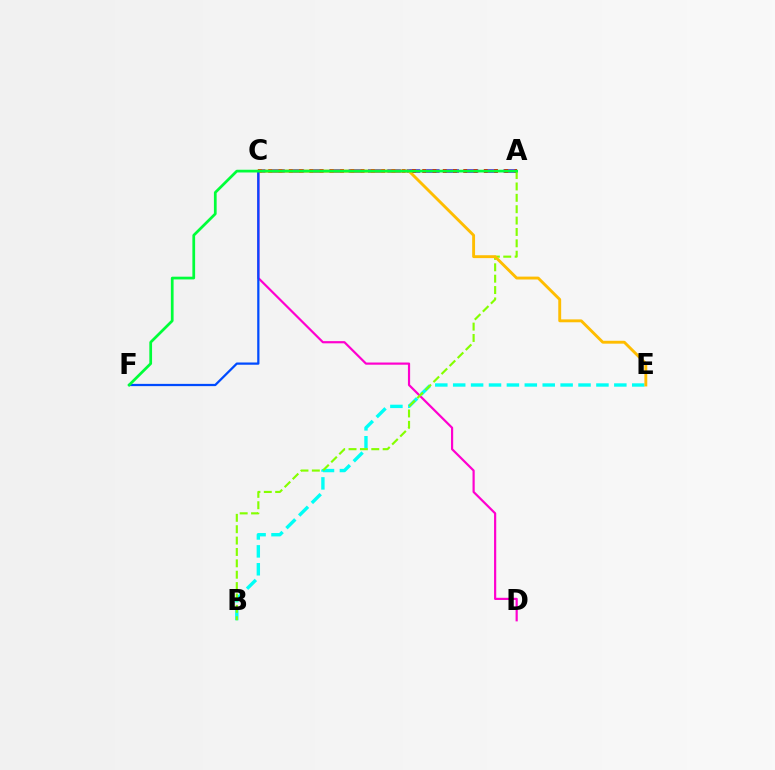{('A', 'C'): [{'color': '#7200ff', 'line_style': 'dashed', 'thickness': 2.63}, {'color': '#ff0000', 'line_style': 'dotted', 'thickness': 2.79}], ('B', 'E'): [{'color': '#00fff6', 'line_style': 'dashed', 'thickness': 2.43}], ('C', 'D'): [{'color': '#ff00cf', 'line_style': 'solid', 'thickness': 1.58}], ('A', 'B'): [{'color': '#84ff00', 'line_style': 'dashed', 'thickness': 1.55}], ('C', 'E'): [{'color': '#ffbd00', 'line_style': 'solid', 'thickness': 2.08}], ('C', 'F'): [{'color': '#004bff', 'line_style': 'solid', 'thickness': 1.62}], ('A', 'F'): [{'color': '#00ff39', 'line_style': 'solid', 'thickness': 1.97}]}